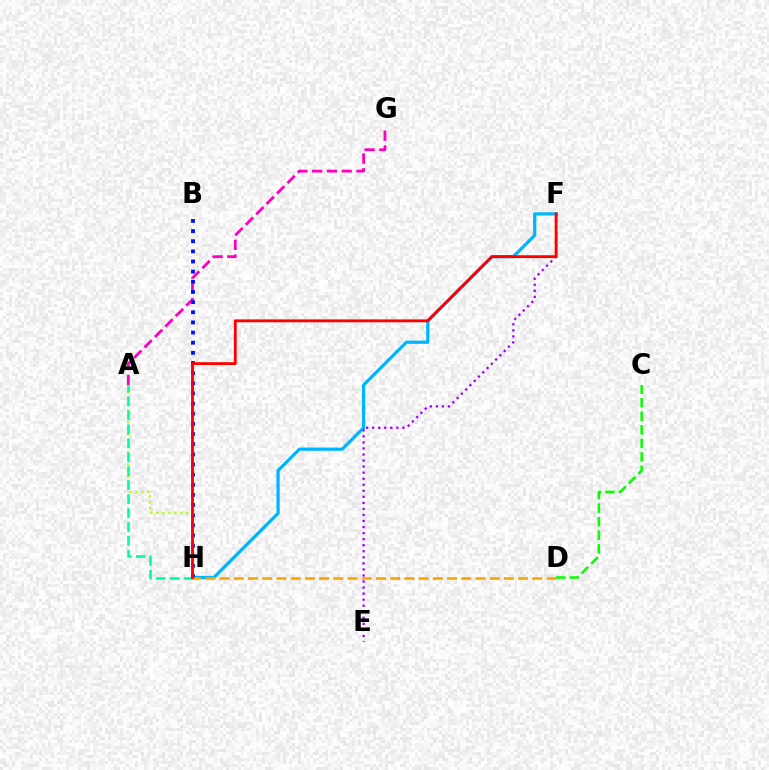{('F', 'H'): [{'color': '#00b5ff', 'line_style': 'solid', 'thickness': 2.33}, {'color': '#ff0000', 'line_style': 'solid', 'thickness': 2.05}], ('A', 'G'): [{'color': '#ff00bd', 'line_style': 'dashed', 'thickness': 2.0}], ('B', 'H'): [{'color': '#0010ff', 'line_style': 'dotted', 'thickness': 2.76}], ('A', 'H'): [{'color': '#b3ff00', 'line_style': 'dotted', 'thickness': 1.63}, {'color': '#00ff9d', 'line_style': 'dashed', 'thickness': 1.9}], ('E', 'F'): [{'color': '#9b00ff', 'line_style': 'dotted', 'thickness': 1.64}], ('D', 'H'): [{'color': '#ffa500', 'line_style': 'dashed', 'thickness': 1.93}], ('C', 'D'): [{'color': '#08ff00', 'line_style': 'dashed', 'thickness': 1.84}]}